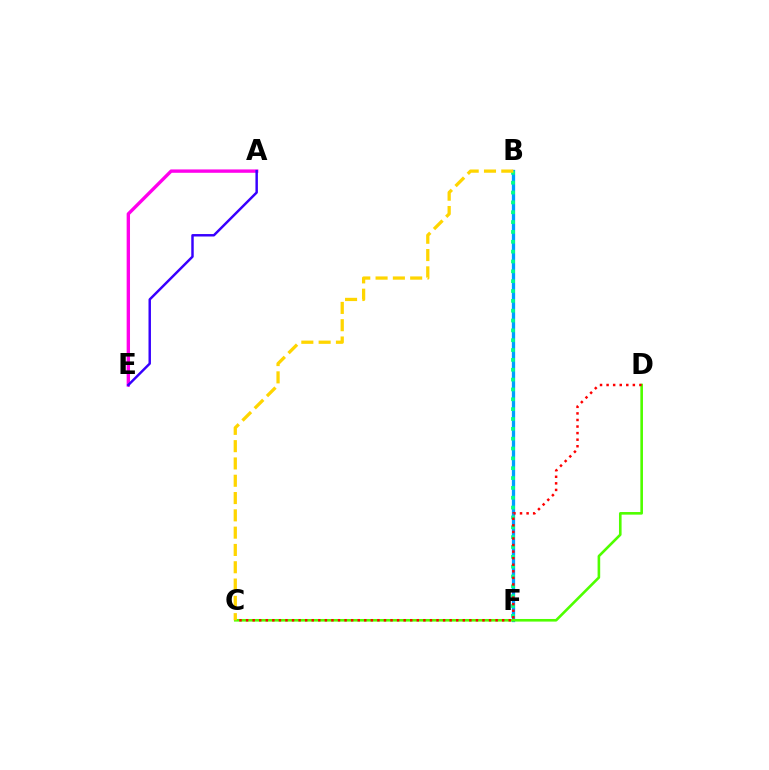{('B', 'F'): [{'color': '#009eff', 'line_style': 'solid', 'thickness': 2.37}, {'color': '#00ff86', 'line_style': 'dotted', 'thickness': 2.67}], ('A', 'E'): [{'color': '#ff00ed', 'line_style': 'solid', 'thickness': 2.42}, {'color': '#3700ff', 'line_style': 'solid', 'thickness': 1.77}], ('C', 'D'): [{'color': '#4fff00', 'line_style': 'solid', 'thickness': 1.88}, {'color': '#ff0000', 'line_style': 'dotted', 'thickness': 1.78}], ('B', 'C'): [{'color': '#ffd500', 'line_style': 'dashed', 'thickness': 2.35}]}